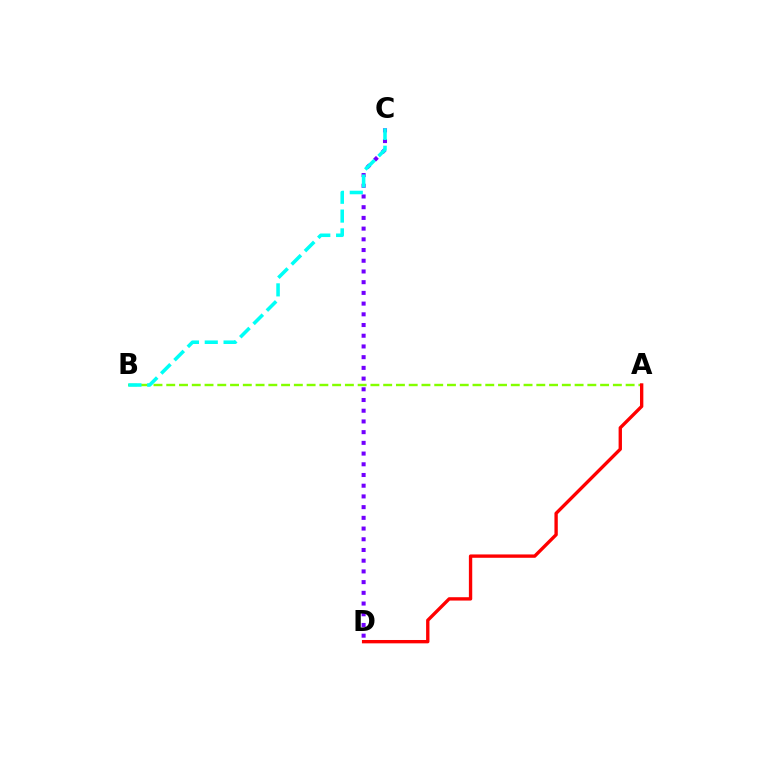{('A', 'B'): [{'color': '#84ff00', 'line_style': 'dashed', 'thickness': 1.73}], ('C', 'D'): [{'color': '#7200ff', 'line_style': 'dotted', 'thickness': 2.91}], ('A', 'D'): [{'color': '#ff0000', 'line_style': 'solid', 'thickness': 2.41}], ('B', 'C'): [{'color': '#00fff6', 'line_style': 'dashed', 'thickness': 2.56}]}